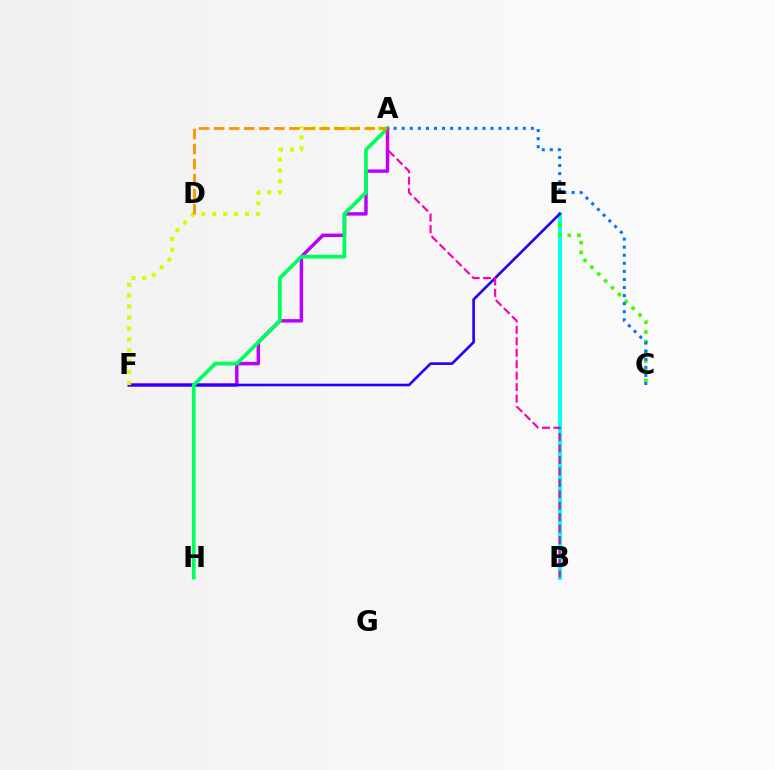{('A', 'F'): [{'color': '#b900ff', 'line_style': 'solid', 'thickness': 2.48}, {'color': '#d1ff00', 'line_style': 'dotted', 'thickness': 2.96}], ('B', 'E'): [{'color': '#ff0000', 'line_style': 'solid', 'thickness': 2.53}, {'color': '#00fff6', 'line_style': 'solid', 'thickness': 2.94}], ('C', 'E'): [{'color': '#3dff00', 'line_style': 'dotted', 'thickness': 2.63}], ('E', 'F'): [{'color': '#2500ff', 'line_style': 'solid', 'thickness': 1.9}], ('A', 'H'): [{'color': '#00ff5c', 'line_style': 'solid', 'thickness': 2.69}], ('A', 'B'): [{'color': '#ff00ac', 'line_style': 'dashed', 'thickness': 1.56}], ('A', 'D'): [{'color': '#ff9400', 'line_style': 'dashed', 'thickness': 2.05}], ('A', 'C'): [{'color': '#0074ff', 'line_style': 'dotted', 'thickness': 2.19}]}